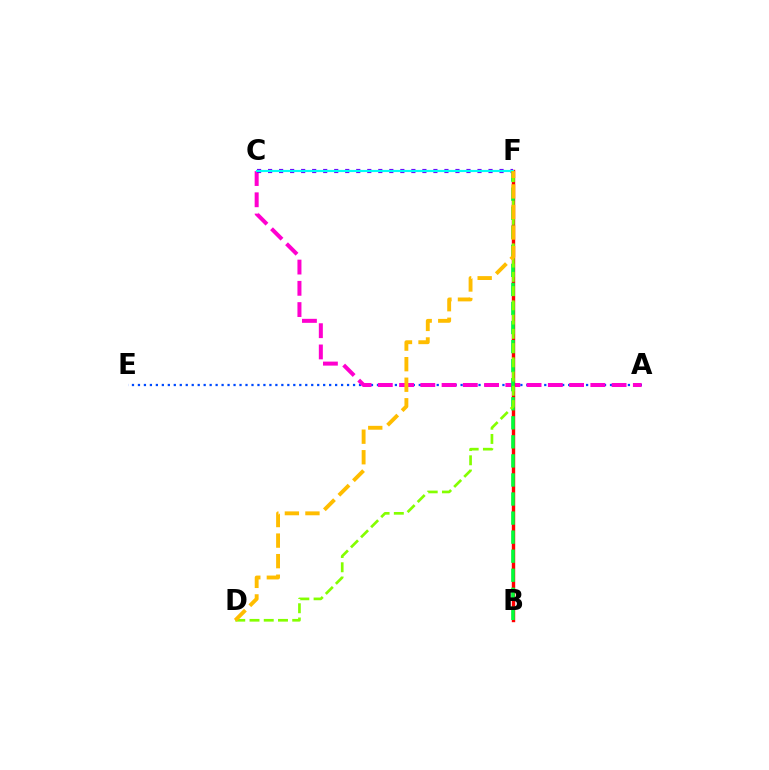{('A', 'E'): [{'color': '#004bff', 'line_style': 'dotted', 'thickness': 1.62}], ('A', 'C'): [{'color': '#ff00cf', 'line_style': 'dashed', 'thickness': 2.89}], ('B', 'F'): [{'color': '#ff0000', 'line_style': 'solid', 'thickness': 2.45}, {'color': '#00ff39', 'line_style': 'dashed', 'thickness': 2.59}], ('C', 'F'): [{'color': '#7200ff', 'line_style': 'dotted', 'thickness': 2.99}, {'color': '#00fff6', 'line_style': 'solid', 'thickness': 1.55}], ('D', 'F'): [{'color': '#84ff00', 'line_style': 'dashed', 'thickness': 1.94}, {'color': '#ffbd00', 'line_style': 'dashed', 'thickness': 2.79}]}